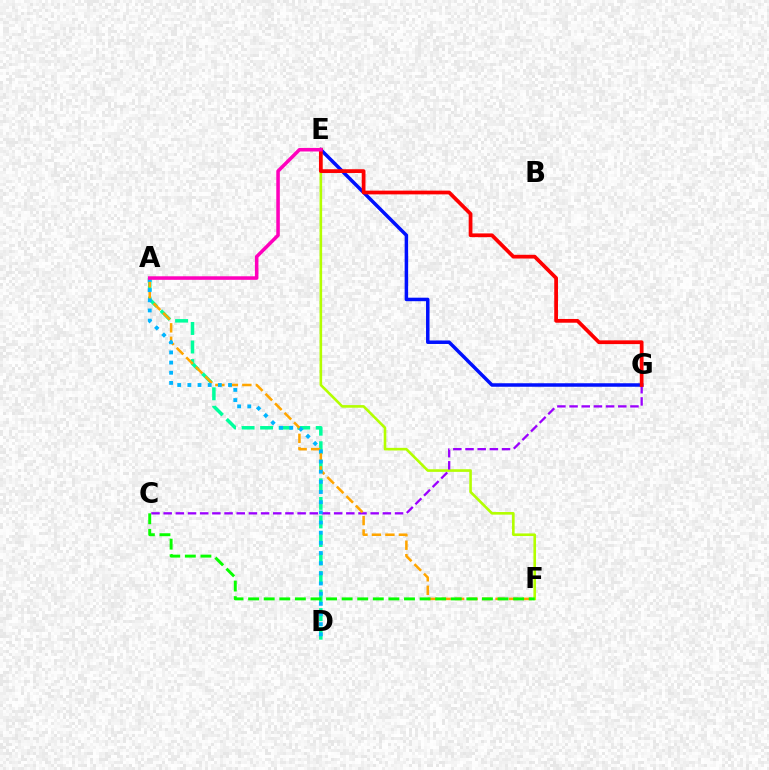{('E', 'F'): [{'color': '#b3ff00', 'line_style': 'solid', 'thickness': 1.88}], ('A', 'D'): [{'color': '#00ff9d', 'line_style': 'dashed', 'thickness': 2.52}, {'color': '#00b5ff', 'line_style': 'dotted', 'thickness': 2.76}], ('E', 'G'): [{'color': '#0010ff', 'line_style': 'solid', 'thickness': 2.52}, {'color': '#ff0000', 'line_style': 'solid', 'thickness': 2.7}], ('C', 'G'): [{'color': '#9b00ff', 'line_style': 'dashed', 'thickness': 1.65}], ('A', 'F'): [{'color': '#ffa500', 'line_style': 'dashed', 'thickness': 1.83}], ('A', 'E'): [{'color': '#ff00bd', 'line_style': 'solid', 'thickness': 2.54}], ('C', 'F'): [{'color': '#08ff00', 'line_style': 'dashed', 'thickness': 2.12}]}